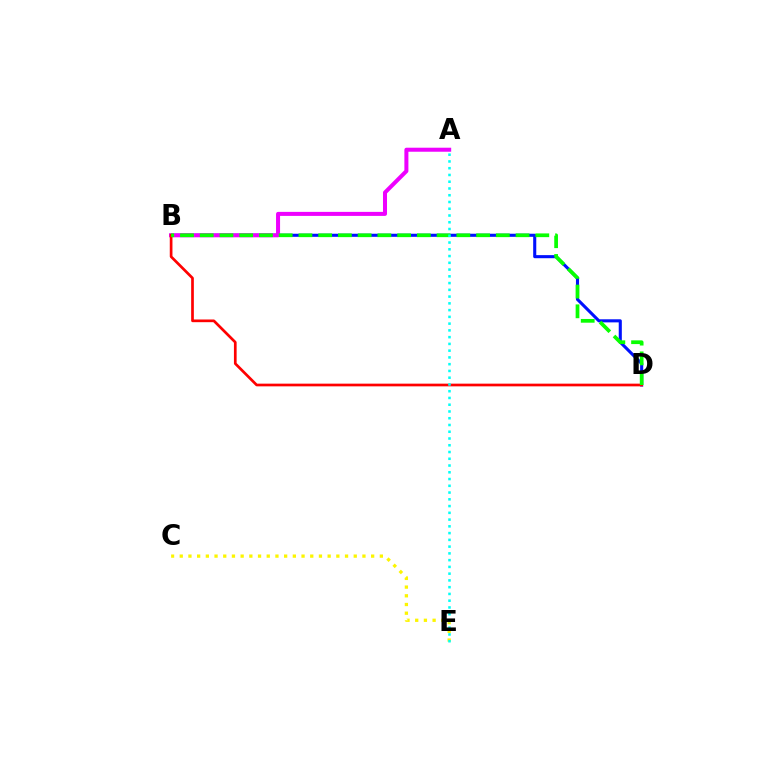{('B', 'D'): [{'color': '#0010ff', 'line_style': 'solid', 'thickness': 2.22}, {'color': '#ff0000', 'line_style': 'solid', 'thickness': 1.94}, {'color': '#08ff00', 'line_style': 'dashed', 'thickness': 2.68}], ('A', 'B'): [{'color': '#ee00ff', 'line_style': 'solid', 'thickness': 2.9}], ('C', 'E'): [{'color': '#fcf500', 'line_style': 'dotted', 'thickness': 2.36}], ('A', 'E'): [{'color': '#00fff6', 'line_style': 'dotted', 'thickness': 1.84}]}